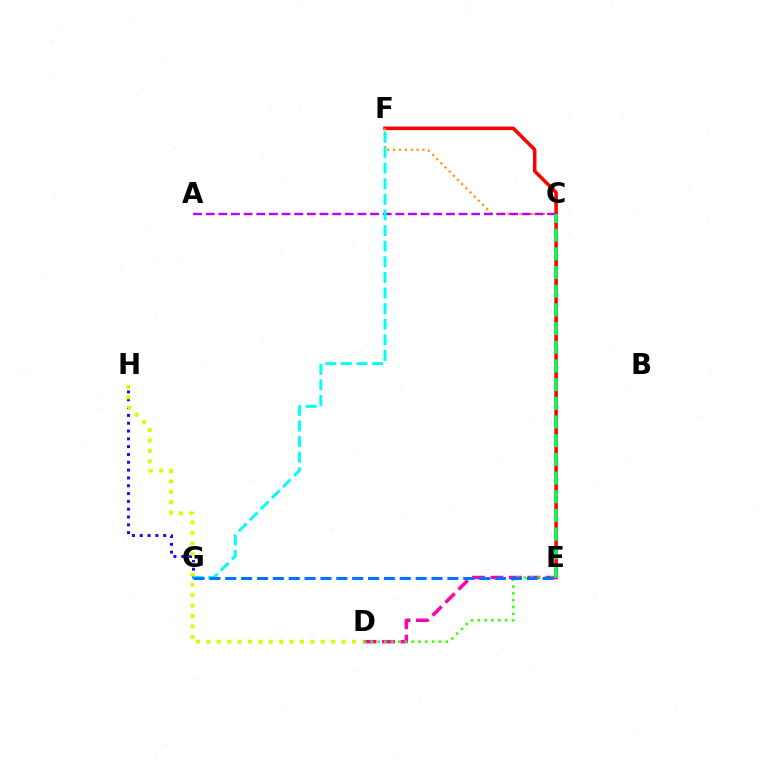{('E', 'F'): [{'color': '#ff0000', 'line_style': 'solid', 'thickness': 2.53}], ('C', 'F'): [{'color': '#ff9400', 'line_style': 'dotted', 'thickness': 1.6}], ('D', 'E'): [{'color': '#ff00ac', 'line_style': 'dashed', 'thickness': 2.51}, {'color': '#3dff00', 'line_style': 'dotted', 'thickness': 1.85}], ('G', 'H'): [{'color': '#2500ff', 'line_style': 'dotted', 'thickness': 2.12}], ('A', 'C'): [{'color': '#b900ff', 'line_style': 'dashed', 'thickness': 1.72}], ('D', 'H'): [{'color': '#d1ff00', 'line_style': 'dotted', 'thickness': 2.82}], ('C', 'E'): [{'color': '#00ff5c', 'line_style': 'dashed', 'thickness': 2.54}], ('F', 'G'): [{'color': '#00fff6', 'line_style': 'dashed', 'thickness': 2.12}], ('E', 'G'): [{'color': '#0074ff', 'line_style': 'dashed', 'thickness': 2.16}]}